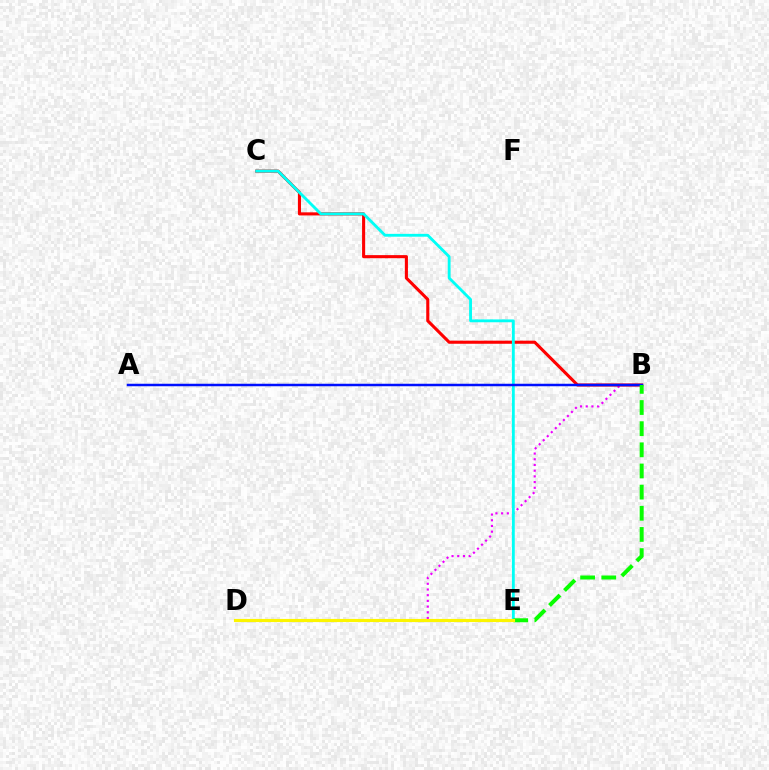{('B', 'D'): [{'color': '#ee00ff', 'line_style': 'dotted', 'thickness': 1.55}], ('B', 'C'): [{'color': '#ff0000', 'line_style': 'solid', 'thickness': 2.22}], ('C', 'E'): [{'color': '#00fff6', 'line_style': 'solid', 'thickness': 2.05}], ('A', 'B'): [{'color': '#0010ff', 'line_style': 'solid', 'thickness': 1.79}], ('B', 'E'): [{'color': '#08ff00', 'line_style': 'dashed', 'thickness': 2.87}], ('D', 'E'): [{'color': '#fcf500', 'line_style': 'solid', 'thickness': 2.26}]}